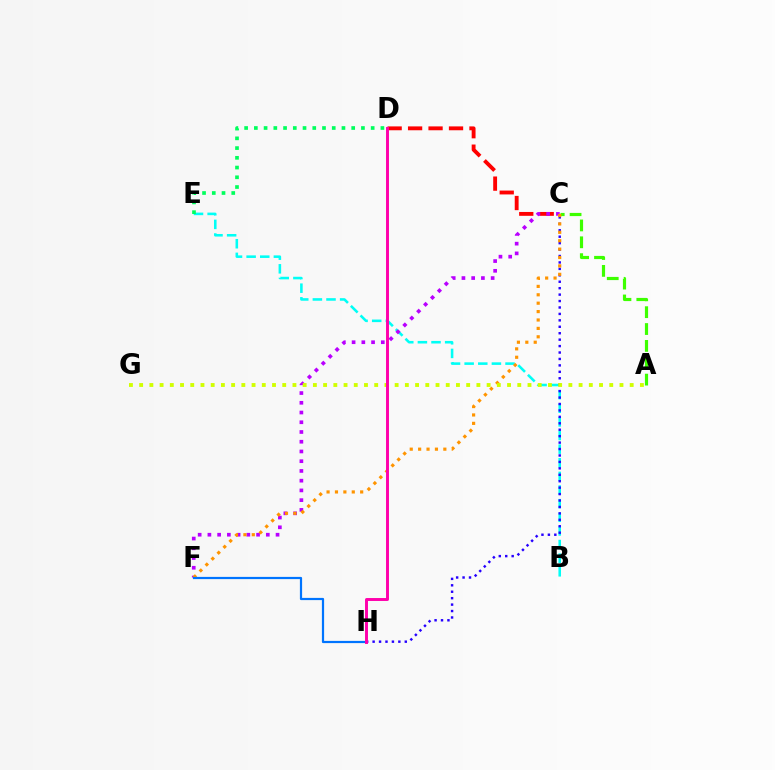{('B', 'E'): [{'color': '#00fff6', 'line_style': 'dashed', 'thickness': 1.85}], ('C', 'D'): [{'color': '#ff0000', 'line_style': 'dashed', 'thickness': 2.78}], ('C', 'H'): [{'color': '#2500ff', 'line_style': 'dotted', 'thickness': 1.75}], ('A', 'C'): [{'color': '#3dff00', 'line_style': 'dashed', 'thickness': 2.29}], ('C', 'F'): [{'color': '#b900ff', 'line_style': 'dotted', 'thickness': 2.65}, {'color': '#ff9400', 'line_style': 'dotted', 'thickness': 2.28}], ('F', 'H'): [{'color': '#0074ff', 'line_style': 'solid', 'thickness': 1.59}], ('D', 'E'): [{'color': '#00ff5c', 'line_style': 'dotted', 'thickness': 2.64}], ('A', 'G'): [{'color': '#d1ff00', 'line_style': 'dotted', 'thickness': 2.78}], ('D', 'H'): [{'color': '#ff00ac', 'line_style': 'solid', 'thickness': 2.11}]}